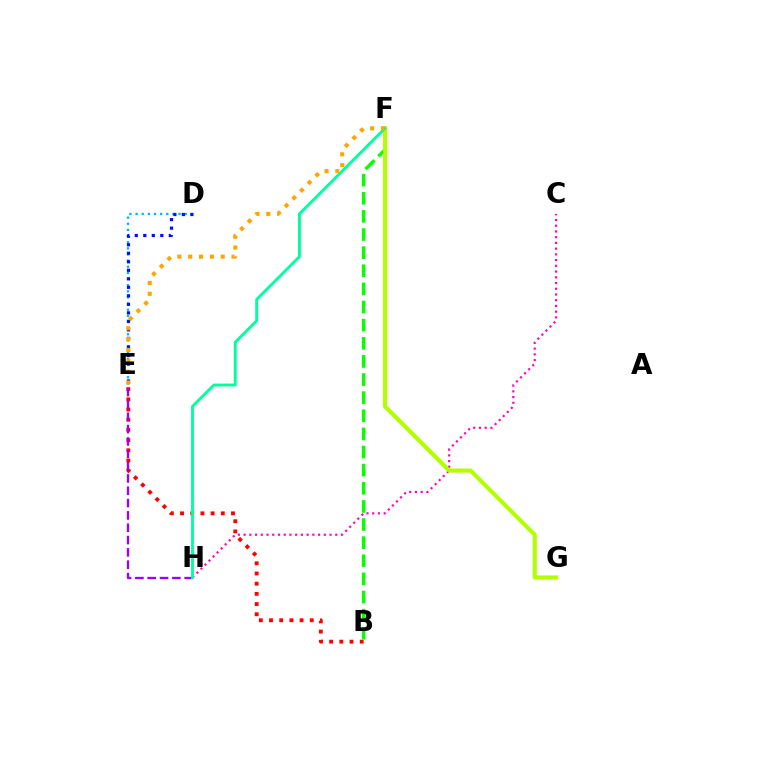{('B', 'E'): [{'color': '#ff0000', 'line_style': 'dotted', 'thickness': 2.77}], ('C', 'H'): [{'color': '#ff00bd', 'line_style': 'dotted', 'thickness': 1.56}], ('D', 'E'): [{'color': '#00b5ff', 'line_style': 'dotted', 'thickness': 1.67}, {'color': '#0010ff', 'line_style': 'dotted', 'thickness': 2.31}], ('B', 'F'): [{'color': '#08ff00', 'line_style': 'dashed', 'thickness': 2.46}], ('F', 'G'): [{'color': '#b3ff00', 'line_style': 'solid', 'thickness': 2.98}], ('E', 'H'): [{'color': '#9b00ff', 'line_style': 'dashed', 'thickness': 1.67}], ('F', 'H'): [{'color': '#00ff9d', 'line_style': 'solid', 'thickness': 2.06}], ('E', 'F'): [{'color': '#ffa500', 'line_style': 'dotted', 'thickness': 2.95}]}